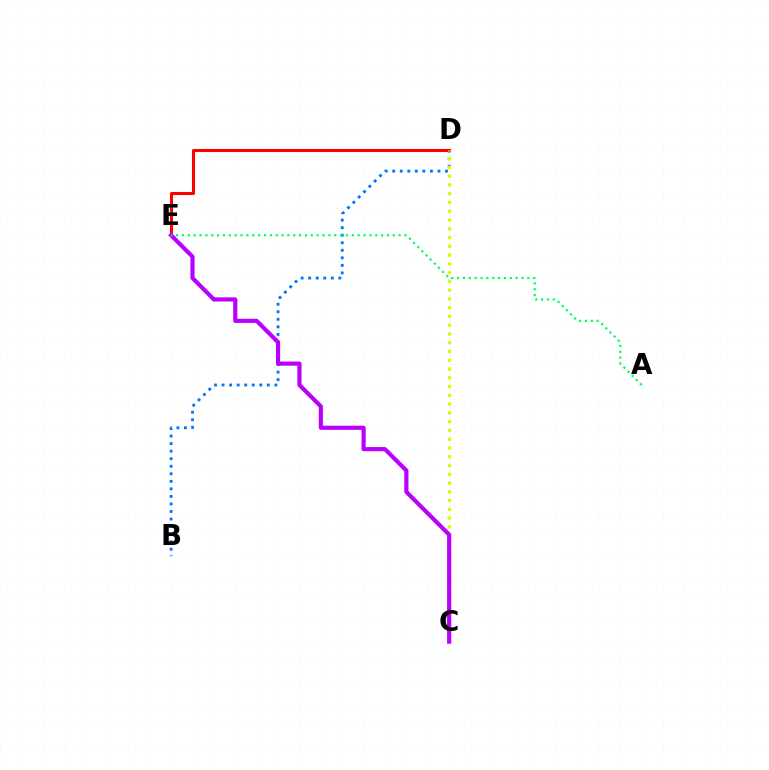{('B', 'D'): [{'color': '#0074ff', 'line_style': 'dotted', 'thickness': 2.05}], ('D', 'E'): [{'color': '#ff0000', 'line_style': 'solid', 'thickness': 2.2}], ('C', 'D'): [{'color': '#d1ff00', 'line_style': 'dotted', 'thickness': 2.38}], ('C', 'E'): [{'color': '#b900ff', 'line_style': 'solid', 'thickness': 3.0}], ('A', 'E'): [{'color': '#00ff5c', 'line_style': 'dotted', 'thickness': 1.59}]}